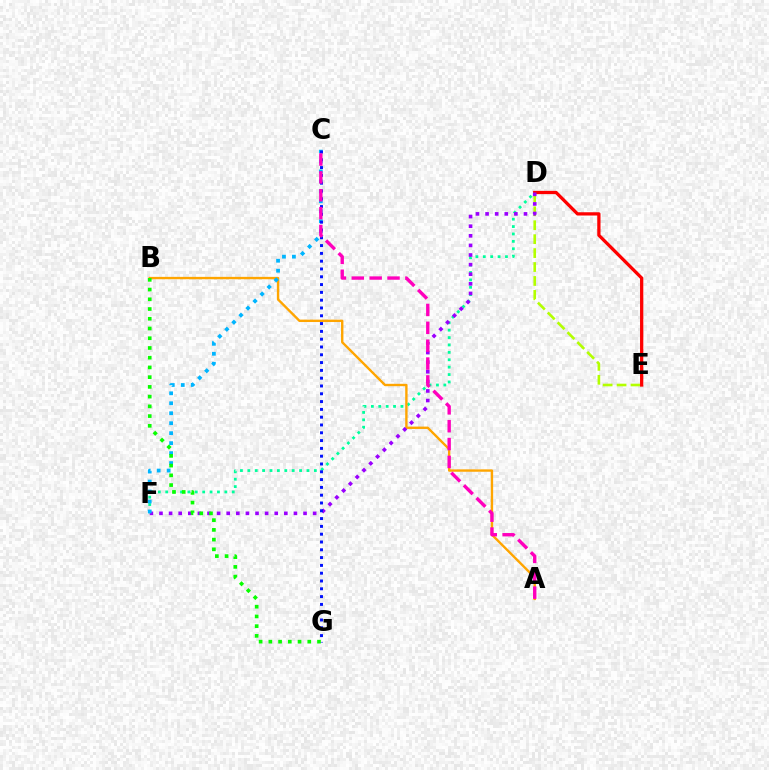{('D', 'E'): [{'color': '#b3ff00', 'line_style': 'dashed', 'thickness': 1.89}, {'color': '#ff0000', 'line_style': 'solid', 'thickness': 2.35}], ('D', 'F'): [{'color': '#00ff9d', 'line_style': 'dotted', 'thickness': 2.01}, {'color': '#9b00ff', 'line_style': 'dotted', 'thickness': 2.61}], ('A', 'B'): [{'color': '#ffa500', 'line_style': 'solid', 'thickness': 1.72}], ('C', 'F'): [{'color': '#00b5ff', 'line_style': 'dotted', 'thickness': 2.71}], ('C', 'G'): [{'color': '#0010ff', 'line_style': 'dotted', 'thickness': 2.12}], ('A', 'C'): [{'color': '#ff00bd', 'line_style': 'dashed', 'thickness': 2.43}], ('B', 'G'): [{'color': '#08ff00', 'line_style': 'dotted', 'thickness': 2.64}]}